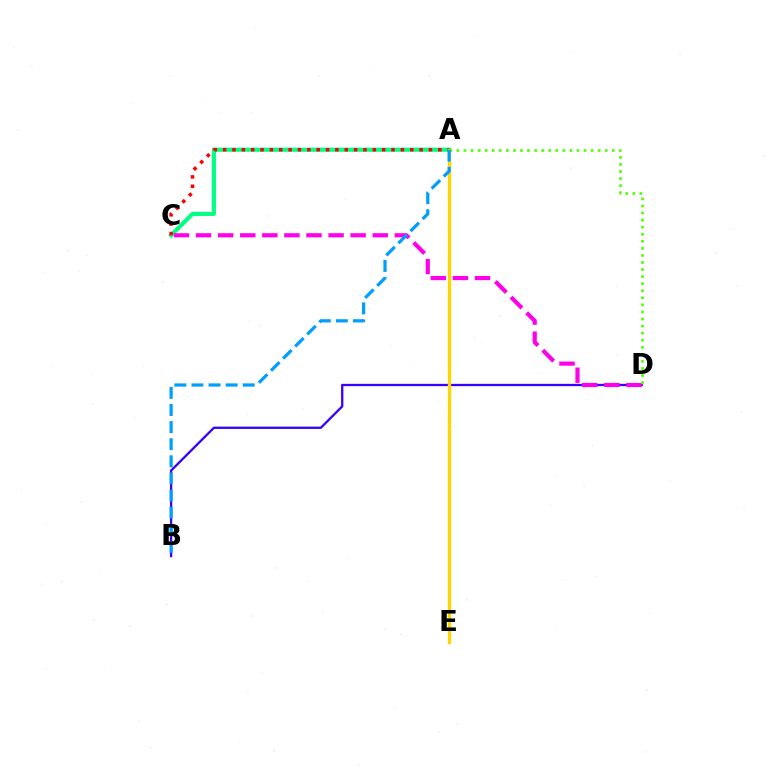{('A', 'C'): [{'color': '#00ff86', 'line_style': 'solid', 'thickness': 2.98}, {'color': '#ff0000', 'line_style': 'dotted', 'thickness': 2.54}], ('B', 'D'): [{'color': '#3700ff', 'line_style': 'solid', 'thickness': 1.65}], ('C', 'D'): [{'color': '#ff00ed', 'line_style': 'dashed', 'thickness': 3.0}], ('A', 'E'): [{'color': '#ffd500', 'line_style': 'solid', 'thickness': 2.4}], ('A', 'D'): [{'color': '#4fff00', 'line_style': 'dotted', 'thickness': 1.92}], ('A', 'B'): [{'color': '#009eff', 'line_style': 'dashed', 'thickness': 2.32}]}